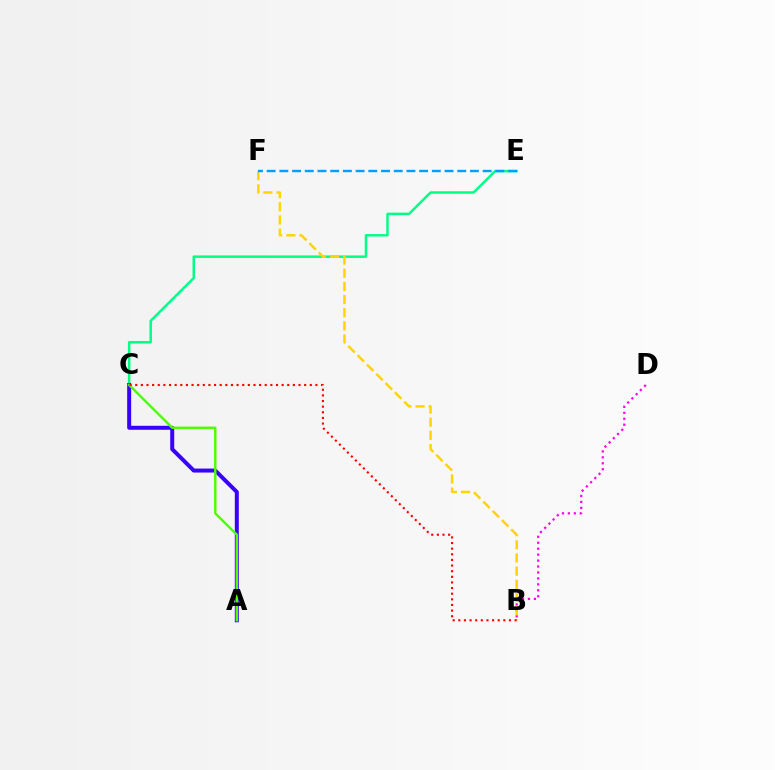{('C', 'E'): [{'color': '#00ff86', 'line_style': 'solid', 'thickness': 1.79}], ('A', 'C'): [{'color': '#3700ff', 'line_style': 'solid', 'thickness': 2.86}, {'color': '#4fff00', 'line_style': 'solid', 'thickness': 1.76}], ('B', 'D'): [{'color': '#ff00ed', 'line_style': 'dotted', 'thickness': 1.61}], ('B', 'F'): [{'color': '#ffd500', 'line_style': 'dashed', 'thickness': 1.79}], ('E', 'F'): [{'color': '#009eff', 'line_style': 'dashed', 'thickness': 1.73}], ('B', 'C'): [{'color': '#ff0000', 'line_style': 'dotted', 'thickness': 1.53}]}